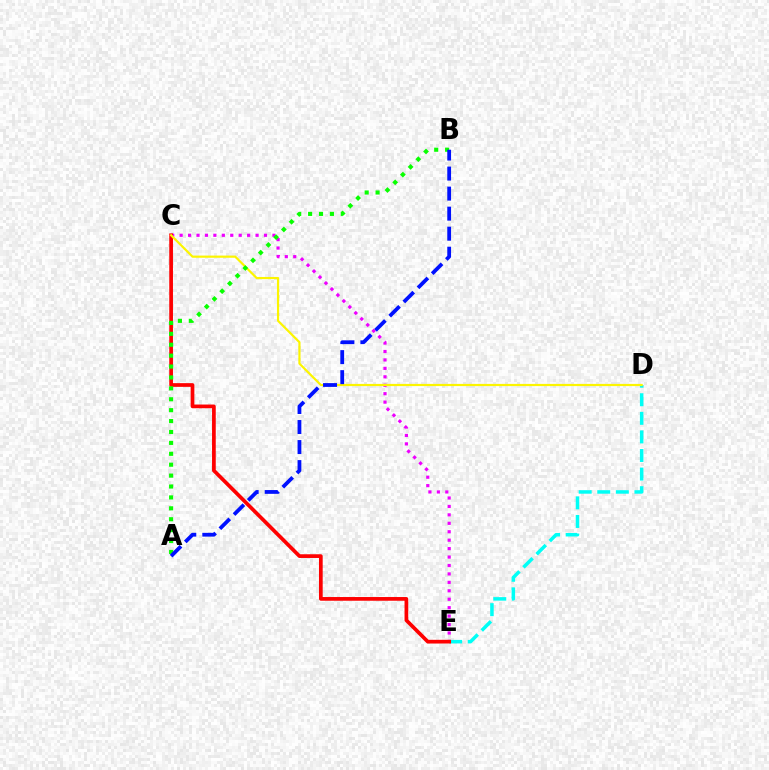{('C', 'E'): [{'color': '#ee00ff', 'line_style': 'dotted', 'thickness': 2.29}, {'color': '#ff0000', 'line_style': 'solid', 'thickness': 2.67}], ('D', 'E'): [{'color': '#00fff6', 'line_style': 'dashed', 'thickness': 2.53}], ('C', 'D'): [{'color': '#fcf500', 'line_style': 'solid', 'thickness': 1.58}], ('A', 'B'): [{'color': '#08ff00', 'line_style': 'dotted', 'thickness': 2.96}, {'color': '#0010ff', 'line_style': 'dashed', 'thickness': 2.72}]}